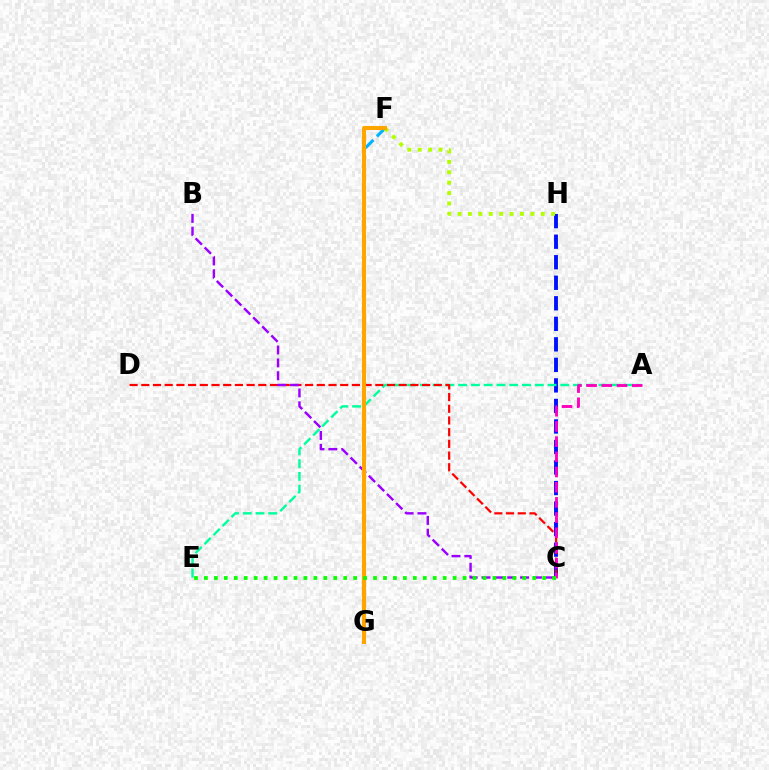{('C', 'H'): [{'color': '#0010ff', 'line_style': 'dashed', 'thickness': 2.79}], ('A', 'E'): [{'color': '#00ff9d', 'line_style': 'dashed', 'thickness': 1.73}], ('F', 'G'): [{'color': '#00b5ff', 'line_style': 'dashed', 'thickness': 2.23}, {'color': '#ffa500', 'line_style': 'solid', 'thickness': 2.93}], ('C', 'D'): [{'color': '#ff0000', 'line_style': 'dashed', 'thickness': 1.59}], ('A', 'C'): [{'color': '#ff00bd', 'line_style': 'dashed', 'thickness': 2.06}], ('F', 'H'): [{'color': '#b3ff00', 'line_style': 'dotted', 'thickness': 2.83}], ('B', 'C'): [{'color': '#9b00ff', 'line_style': 'dashed', 'thickness': 1.75}], ('C', 'E'): [{'color': '#08ff00', 'line_style': 'dotted', 'thickness': 2.7}]}